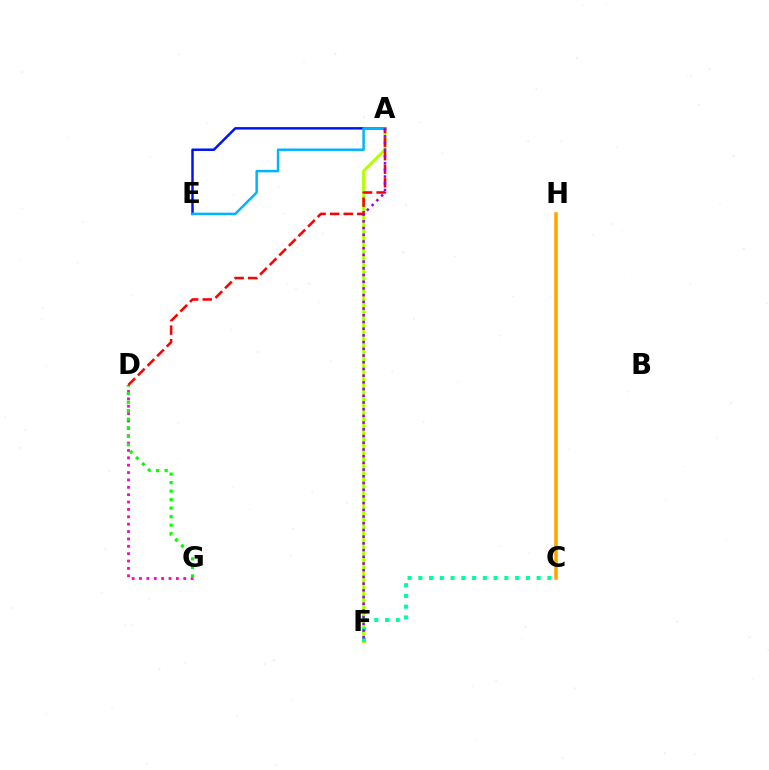{('A', 'F'): [{'color': '#b3ff00', 'line_style': 'solid', 'thickness': 2.15}, {'color': '#9b00ff', 'line_style': 'dotted', 'thickness': 1.82}], ('D', 'G'): [{'color': '#ff00bd', 'line_style': 'dotted', 'thickness': 2.0}, {'color': '#08ff00', 'line_style': 'dotted', 'thickness': 2.31}], ('A', 'E'): [{'color': '#0010ff', 'line_style': 'solid', 'thickness': 1.78}, {'color': '#00b5ff', 'line_style': 'solid', 'thickness': 1.79}], ('C', 'H'): [{'color': '#ffa500', 'line_style': 'solid', 'thickness': 2.56}], ('C', 'F'): [{'color': '#00ff9d', 'line_style': 'dotted', 'thickness': 2.92}], ('A', 'D'): [{'color': '#ff0000', 'line_style': 'dashed', 'thickness': 1.84}]}